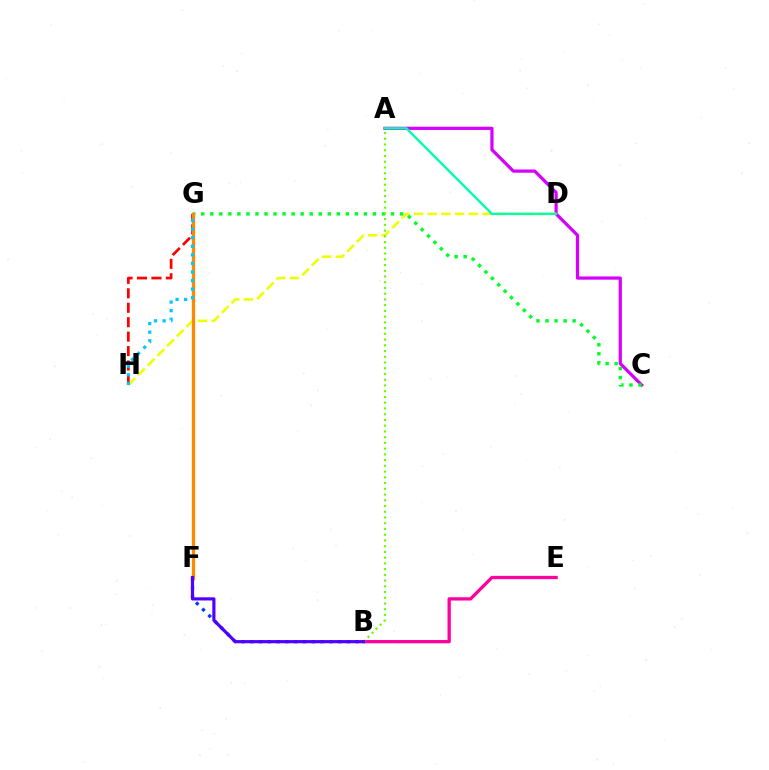{('A', 'C'): [{'color': '#d600ff', 'line_style': 'solid', 'thickness': 2.32}], ('D', 'H'): [{'color': '#eeff00', 'line_style': 'dashed', 'thickness': 1.86}], ('B', 'E'): [{'color': '#ff00a0', 'line_style': 'solid', 'thickness': 2.37}], ('G', 'H'): [{'color': '#ff0000', 'line_style': 'dashed', 'thickness': 1.96}, {'color': '#00c7ff', 'line_style': 'dotted', 'thickness': 2.33}], ('C', 'G'): [{'color': '#00ff27', 'line_style': 'dotted', 'thickness': 2.46}], ('B', 'F'): [{'color': '#003fff', 'line_style': 'dotted', 'thickness': 2.39}, {'color': '#4f00ff', 'line_style': 'solid', 'thickness': 2.28}], ('A', 'B'): [{'color': '#66ff00', 'line_style': 'dotted', 'thickness': 1.56}], ('A', 'D'): [{'color': '#00ffaf', 'line_style': 'solid', 'thickness': 1.7}], ('F', 'G'): [{'color': '#ff8800', 'line_style': 'solid', 'thickness': 2.36}]}